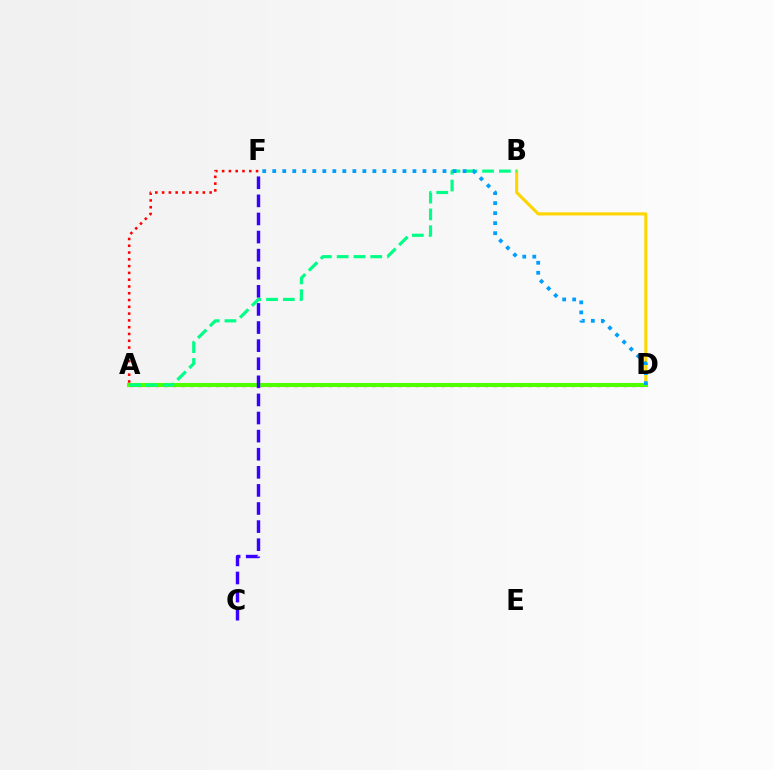{('B', 'D'): [{'color': '#ffd500', 'line_style': 'solid', 'thickness': 2.22}], ('A', 'F'): [{'color': '#ff0000', 'line_style': 'dotted', 'thickness': 1.84}], ('A', 'D'): [{'color': '#ff00ed', 'line_style': 'dotted', 'thickness': 2.36}, {'color': '#4fff00', 'line_style': 'solid', 'thickness': 2.93}], ('C', 'F'): [{'color': '#3700ff', 'line_style': 'dashed', 'thickness': 2.46}], ('A', 'B'): [{'color': '#00ff86', 'line_style': 'dashed', 'thickness': 2.28}], ('D', 'F'): [{'color': '#009eff', 'line_style': 'dotted', 'thickness': 2.72}]}